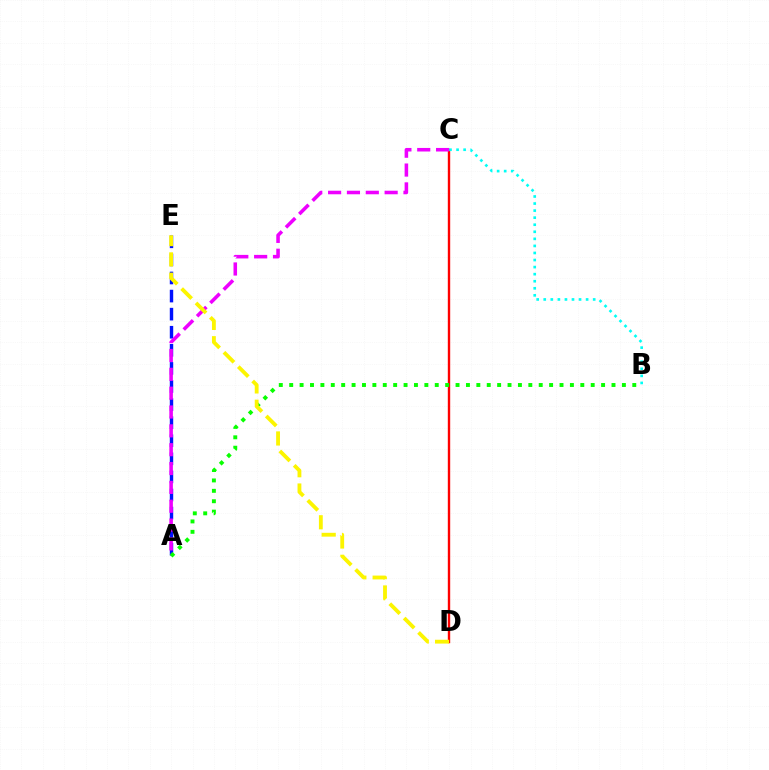{('C', 'D'): [{'color': '#ff0000', 'line_style': 'solid', 'thickness': 1.72}], ('A', 'E'): [{'color': '#0010ff', 'line_style': 'dashed', 'thickness': 2.46}], ('A', 'C'): [{'color': '#ee00ff', 'line_style': 'dashed', 'thickness': 2.56}], ('B', 'C'): [{'color': '#00fff6', 'line_style': 'dotted', 'thickness': 1.92}], ('A', 'B'): [{'color': '#08ff00', 'line_style': 'dotted', 'thickness': 2.82}], ('D', 'E'): [{'color': '#fcf500', 'line_style': 'dashed', 'thickness': 2.76}]}